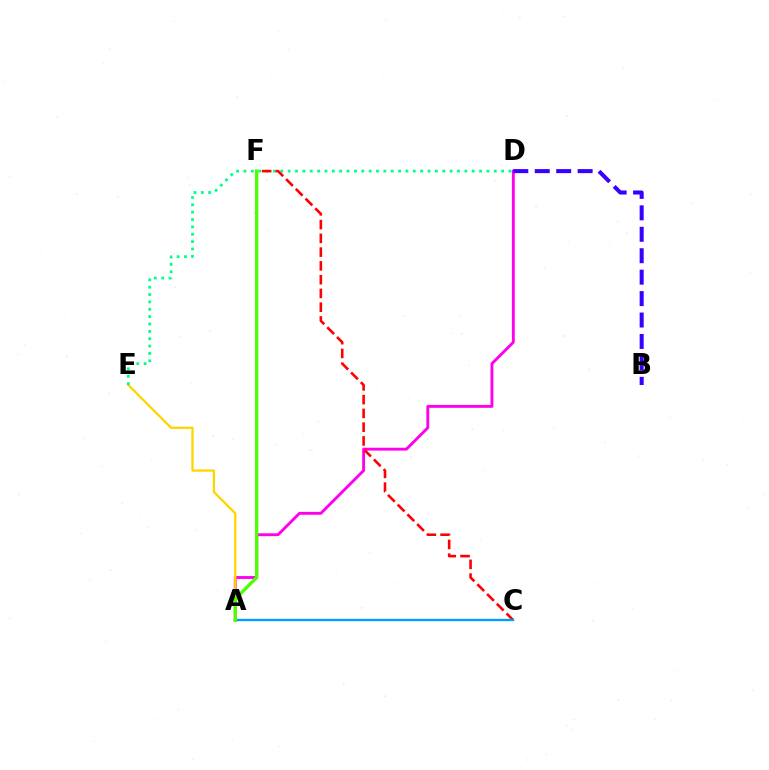{('A', 'D'): [{'color': '#ff00ed', 'line_style': 'solid', 'thickness': 2.07}], ('A', 'E'): [{'color': '#ffd500', 'line_style': 'solid', 'thickness': 1.66}], ('B', 'D'): [{'color': '#3700ff', 'line_style': 'dashed', 'thickness': 2.91}], ('D', 'E'): [{'color': '#00ff86', 'line_style': 'dotted', 'thickness': 2.0}], ('C', 'F'): [{'color': '#ff0000', 'line_style': 'dashed', 'thickness': 1.87}], ('A', 'C'): [{'color': '#009eff', 'line_style': 'solid', 'thickness': 1.68}], ('A', 'F'): [{'color': '#4fff00', 'line_style': 'solid', 'thickness': 2.39}]}